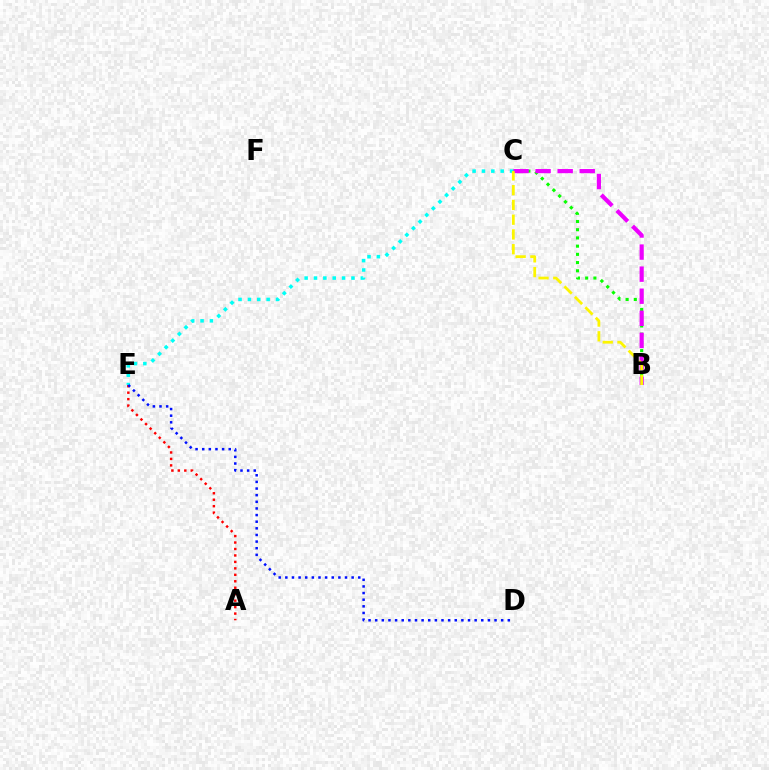{('B', 'C'): [{'color': '#08ff00', 'line_style': 'dotted', 'thickness': 2.23}, {'color': '#ee00ff', 'line_style': 'dashed', 'thickness': 3.0}, {'color': '#fcf500', 'line_style': 'dashed', 'thickness': 2.0}], ('A', 'E'): [{'color': '#ff0000', 'line_style': 'dotted', 'thickness': 1.75}], ('C', 'E'): [{'color': '#00fff6', 'line_style': 'dotted', 'thickness': 2.55}], ('D', 'E'): [{'color': '#0010ff', 'line_style': 'dotted', 'thickness': 1.8}]}